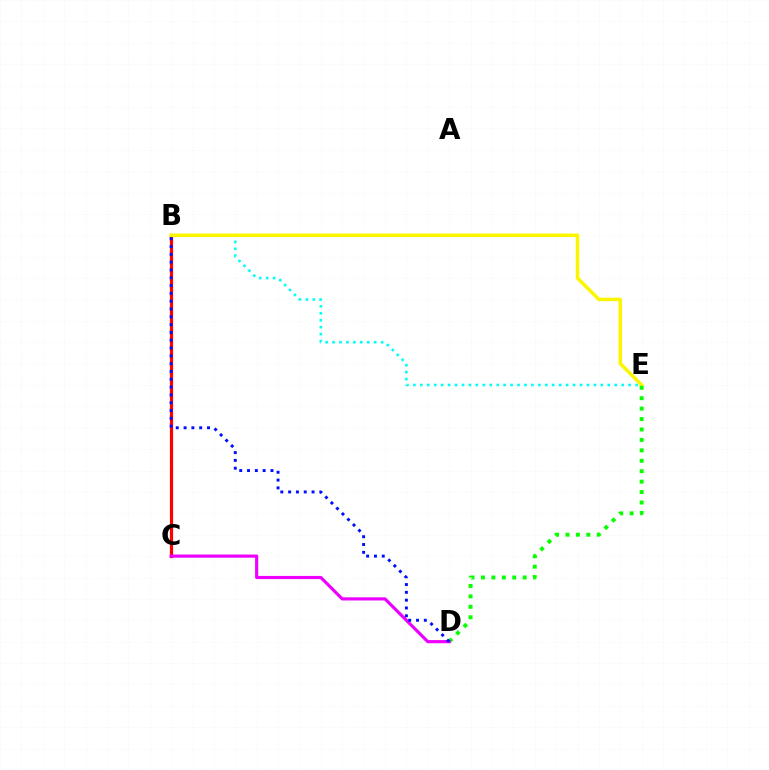{('B', 'E'): [{'color': '#00fff6', 'line_style': 'dotted', 'thickness': 1.89}, {'color': '#fcf500', 'line_style': 'solid', 'thickness': 2.54}], ('B', 'C'): [{'color': '#ff0000', 'line_style': 'solid', 'thickness': 2.31}], ('D', 'E'): [{'color': '#08ff00', 'line_style': 'dotted', 'thickness': 2.83}], ('C', 'D'): [{'color': '#ee00ff', 'line_style': 'solid', 'thickness': 2.28}], ('B', 'D'): [{'color': '#0010ff', 'line_style': 'dotted', 'thickness': 2.12}]}